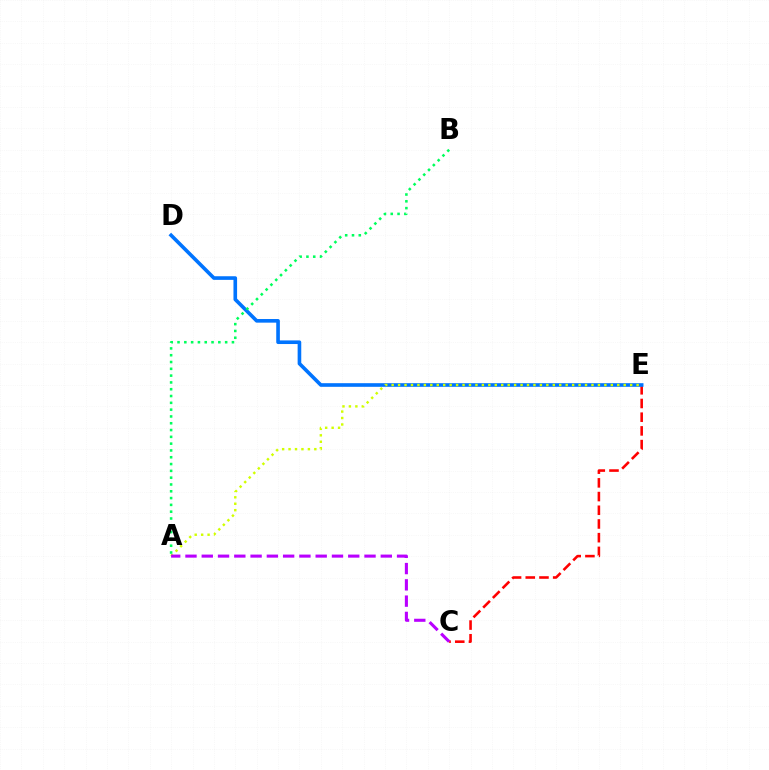{('C', 'E'): [{'color': '#ff0000', 'line_style': 'dashed', 'thickness': 1.86}], ('D', 'E'): [{'color': '#0074ff', 'line_style': 'solid', 'thickness': 2.61}], ('A', 'E'): [{'color': '#d1ff00', 'line_style': 'dotted', 'thickness': 1.75}], ('A', 'C'): [{'color': '#b900ff', 'line_style': 'dashed', 'thickness': 2.21}], ('A', 'B'): [{'color': '#00ff5c', 'line_style': 'dotted', 'thickness': 1.85}]}